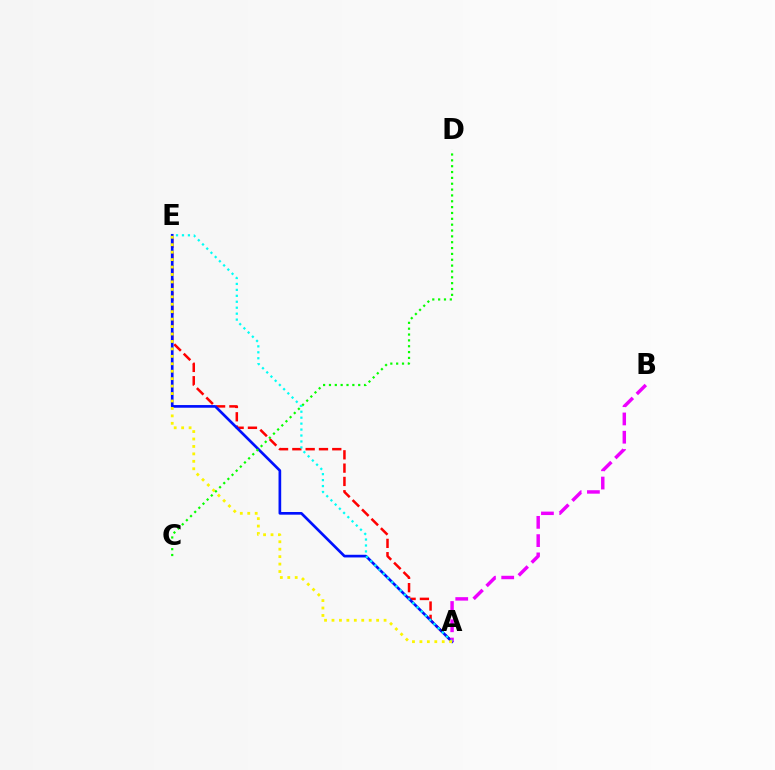{('A', 'E'): [{'color': '#ff0000', 'line_style': 'dashed', 'thickness': 1.81}, {'color': '#0010ff', 'line_style': 'solid', 'thickness': 1.93}, {'color': '#00fff6', 'line_style': 'dotted', 'thickness': 1.62}, {'color': '#fcf500', 'line_style': 'dotted', 'thickness': 2.02}], ('A', 'B'): [{'color': '#ee00ff', 'line_style': 'dashed', 'thickness': 2.48}], ('C', 'D'): [{'color': '#08ff00', 'line_style': 'dotted', 'thickness': 1.59}]}